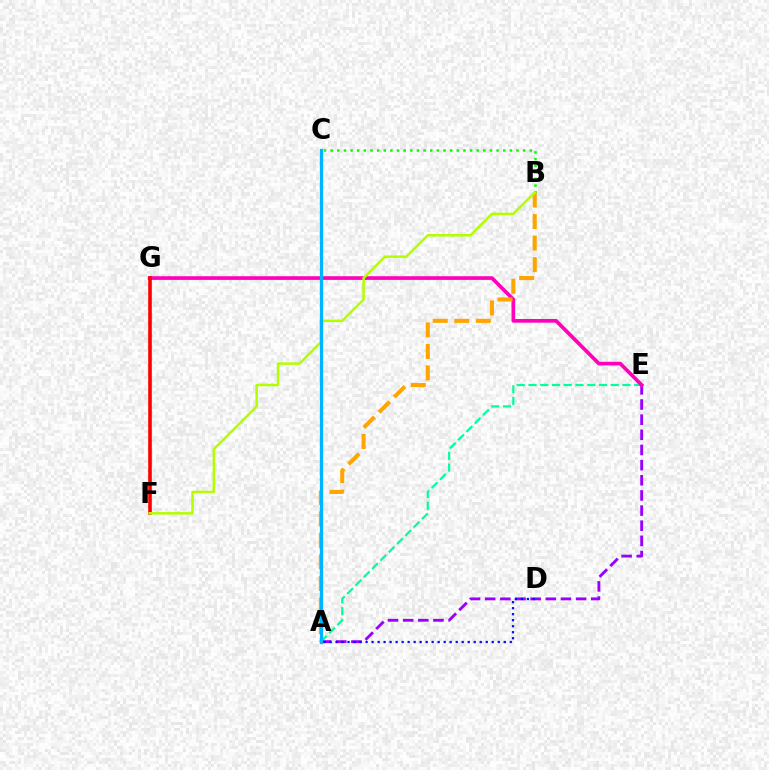{('B', 'C'): [{'color': '#08ff00', 'line_style': 'dotted', 'thickness': 1.8}], ('A', 'E'): [{'color': '#00ff9d', 'line_style': 'dashed', 'thickness': 1.6}, {'color': '#9b00ff', 'line_style': 'dashed', 'thickness': 2.06}], ('E', 'G'): [{'color': '#ff00bd', 'line_style': 'solid', 'thickness': 2.65}], ('A', 'D'): [{'color': '#0010ff', 'line_style': 'dotted', 'thickness': 1.63}], ('A', 'B'): [{'color': '#ffa500', 'line_style': 'dashed', 'thickness': 2.92}], ('F', 'G'): [{'color': '#ff0000', 'line_style': 'solid', 'thickness': 2.6}], ('B', 'F'): [{'color': '#b3ff00', 'line_style': 'solid', 'thickness': 1.81}], ('A', 'C'): [{'color': '#00b5ff', 'line_style': 'solid', 'thickness': 2.35}]}